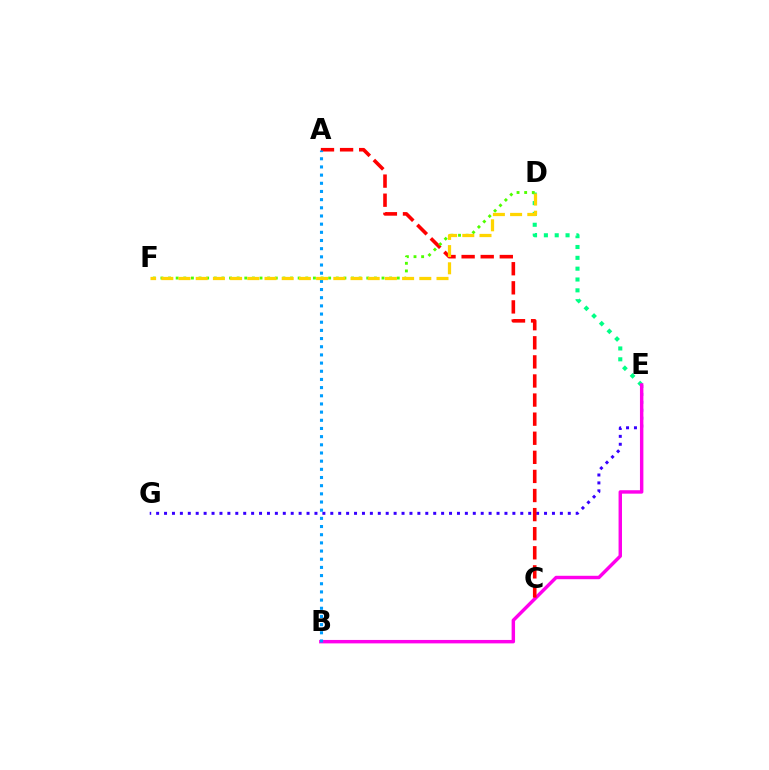{('D', 'E'): [{'color': '#00ff86', 'line_style': 'dotted', 'thickness': 2.94}], ('E', 'G'): [{'color': '#3700ff', 'line_style': 'dotted', 'thickness': 2.15}], ('B', 'E'): [{'color': '#ff00ed', 'line_style': 'solid', 'thickness': 2.48}], ('A', 'C'): [{'color': '#ff0000', 'line_style': 'dashed', 'thickness': 2.59}], ('D', 'F'): [{'color': '#4fff00', 'line_style': 'dotted', 'thickness': 2.07}, {'color': '#ffd500', 'line_style': 'dashed', 'thickness': 2.34}], ('A', 'B'): [{'color': '#009eff', 'line_style': 'dotted', 'thickness': 2.22}]}